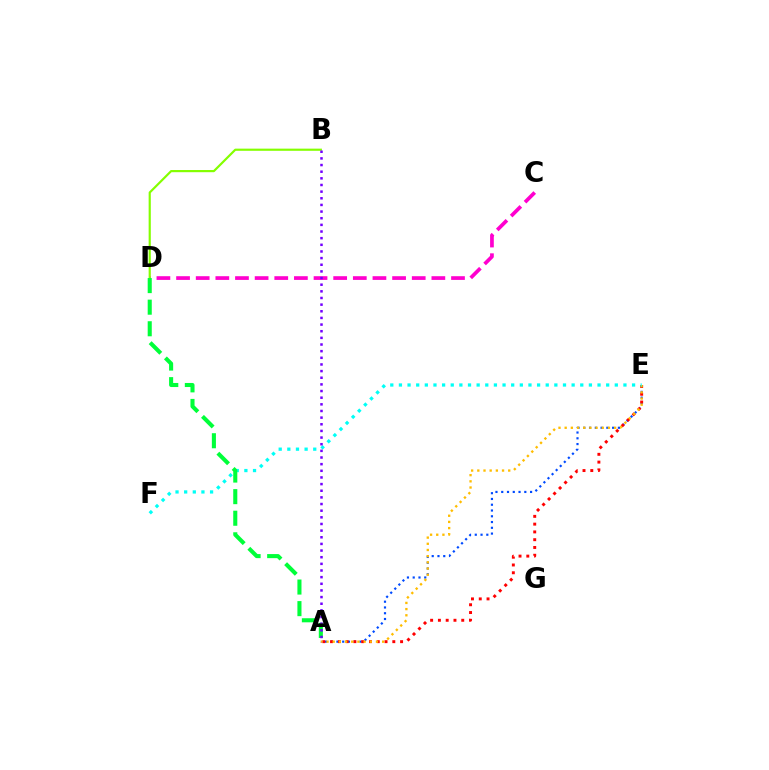{('A', 'E'): [{'color': '#004bff', 'line_style': 'dotted', 'thickness': 1.57}, {'color': '#ff0000', 'line_style': 'dotted', 'thickness': 2.11}, {'color': '#ffbd00', 'line_style': 'dotted', 'thickness': 1.68}], ('C', 'D'): [{'color': '#ff00cf', 'line_style': 'dashed', 'thickness': 2.67}], ('E', 'F'): [{'color': '#00fff6', 'line_style': 'dotted', 'thickness': 2.35}], ('B', 'D'): [{'color': '#84ff00', 'line_style': 'solid', 'thickness': 1.57}], ('A', 'D'): [{'color': '#00ff39', 'line_style': 'dashed', 'thickness': 2.93}], ('A', 'B'): [{'color': '#7200ff', 'line_style': 'dotted', 'thickness': 1.81}]}